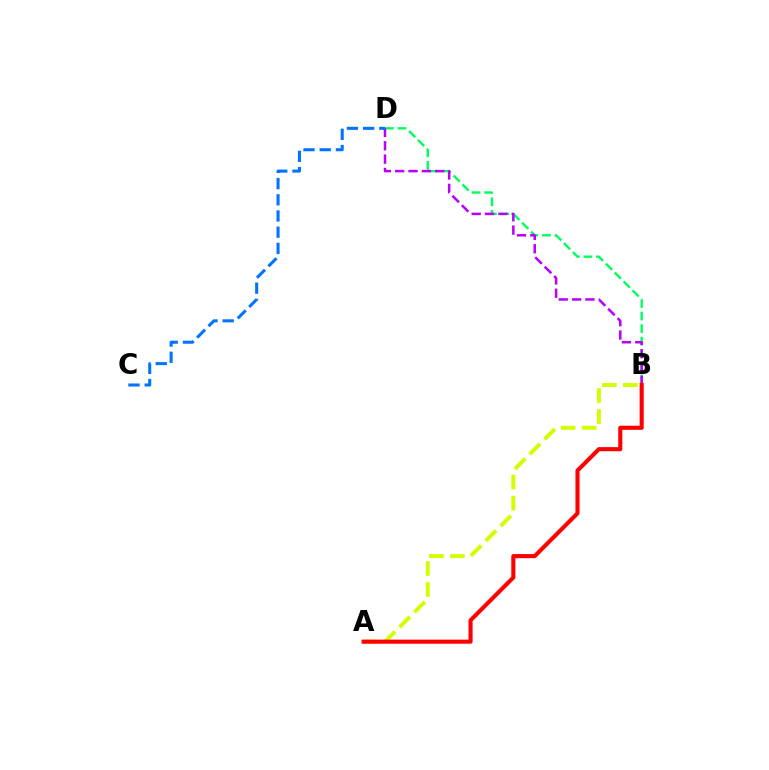{('B', 'D'): [{'color': '#00ff5c', 'line_style': 'dashed', 'thickness': 1.71}, {'color': '#b900ff', 'line_style': 'dashed', 'thickness': 1.81}], ('A', 'B'): [{'color': '#d1ff00', 'line_style': 'dashed', 'thickness': 2.85}, {'color': '#ff0000', 'line_style': 'solid', 'thickness': 2.95}], ('C', 'D'): [{'color': '#0074ff', 'line_style': 'dashed', 'thickness': 2.2}]}